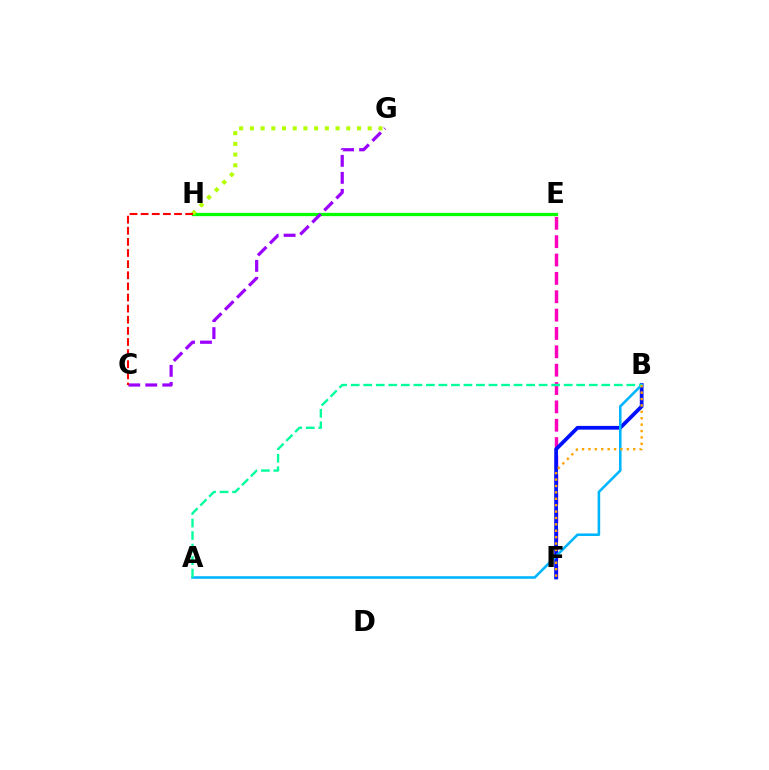{('E', 'H'): [{'color': '#08ff00', 'line_style': 'solid', 'thickness': 2.34}], ('C', 'G'): [{'color': '#9b00ff', 'line_style': 'dashed', 'thickness': 2.31}], ('G', 'H'): [{'color': '#b3ff00', 'line_style': 'dotted', 'thickness': 2.91}], ('E', 'F'): [{'color': '#ff00bd', 'line_style': 'dashed', 'thickness': 2.49}], ('B', 'F'): [{'color': '#0010ff', 'line_style': 'solid', 'thickness': 2.69}, {'color': '#ffa500', 'line_style': 'dotted', 'thickness': 1.74}], ('A', 'B'): [{'color': '#00b5ff', 'line_style': 'solid', 'thickness': 1.85}, {'color': '#00ff9d', 'line_style': 'dashed', 'thickness': 1.7}], ('C', 'H'): [{'color': '#ff0000', 'line_style': 'dashed', 'thickness': 1.51}]}